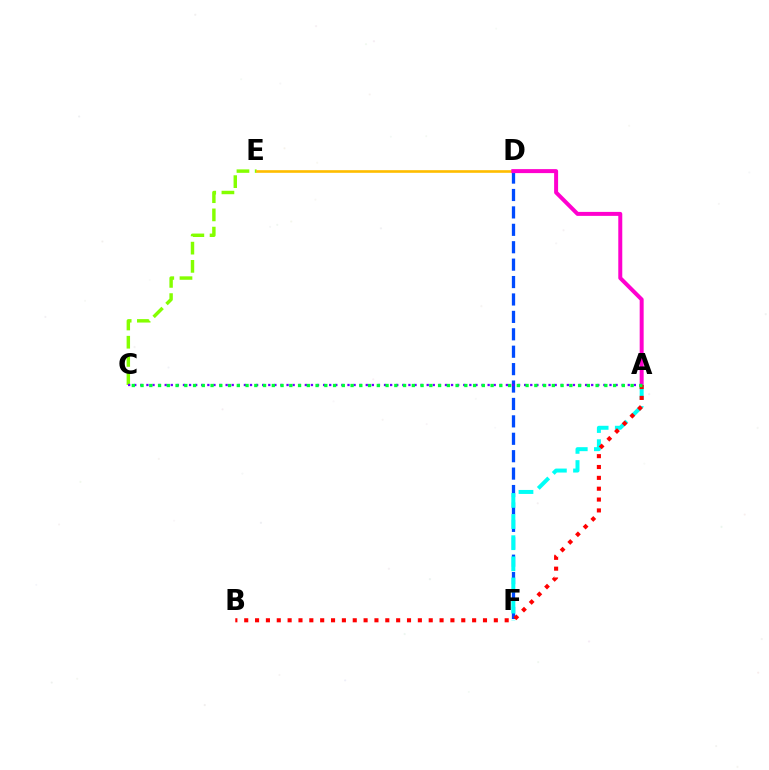{('C', 'E'): [{'color': '#84ff00', 'line_style': 'dashed', 'thickness': 2.47}], ('D', 'F'): [{'color': '#004bff', 'line_style': 'dashed', 'thickness': 2.37}], ('D', 'E'): [{'color': '#ffbd00', 'line_style': 'solid', 'thickness': 1.89}], ('A', 'D'): [{'color': '#ff00cf', 'line_style': 'solid', 'thickness': 2.87}], ('A', 'C'): [{'color': '#7200ff', 'line_style': 'dotted', 'thickness': 1.66}, {'color': '#00ff39', 'line_style': 'dotted', 'thickness': 2.38}], ('A', 'F'): [{'color': '#00fff6', 'line_style': 'dashed', 'thickness': 2.87}], ('A', 'B'): [{'color': '#ff0000', 'line_style': 'dotted', 'thickness': 2.95}]}